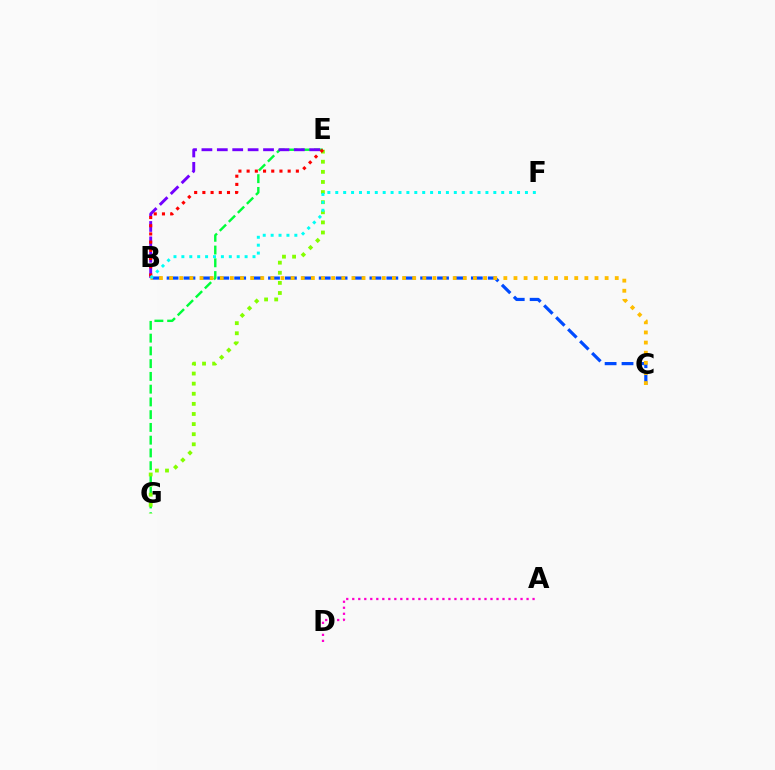{('E', 'G'): [{'color': '#00ff39', 'line_style': 'dashed', 'thickness': 1.73}, {'color': '#84ff00', 'line_style': 'dotted', 'thickness': 2.75}], ('B', 'C'): [{'color': '#004bff', 'line_style': 'dashed', 'thickness': 2.3}, {'color': '#ffbd00', 'line_style': 'dotted', 'thickness': 2.75}], ('B', 'E'): [{'color': '#7200ff', 'line_style': 'dashed', 'thickness': 2.09}, {'color': '#ff0000', 'line_style': 'dotted', 'thickness': 2.23}], ('A', 'D'): [{'color': '#ff00cf', 'line_style': 'dotted', 'thickness': 1.63}], ('B', 'F'): [{'color': '#00fff6', 'line_style': 'dotted', 'thickness': 2.15}]}